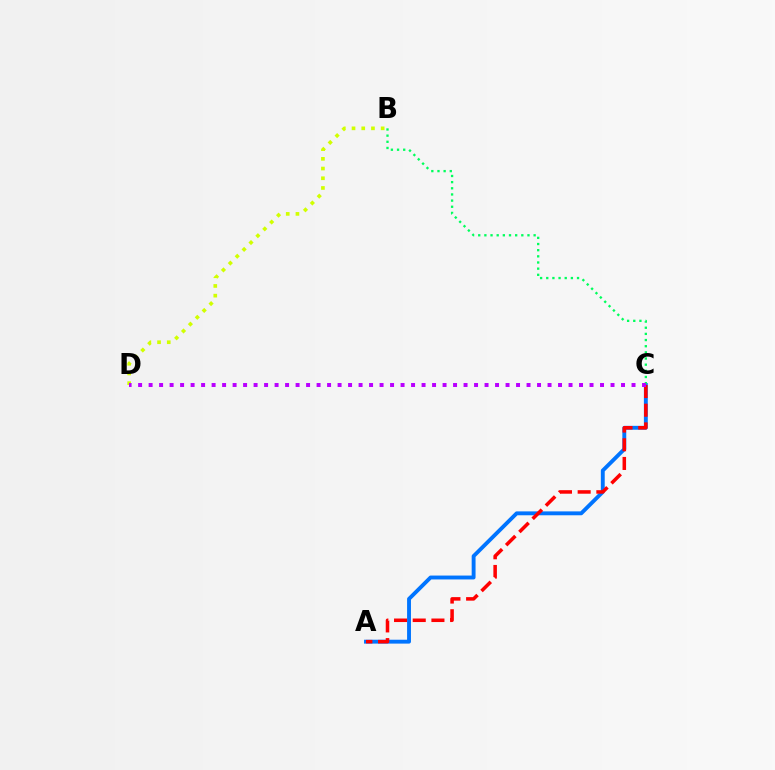{('A', 'C'): [{'color': '#0074ff', 'line_style': 'solid', 'thickness': 2.8}, {'color': '#ff0000', 'line_style': 'dashed', 'thickness': 2.54}], ('B', 'D'): [{'color': '#d1ff00', 'line_style': 'dotted', 'thickness': 2.64}], ('B', 'C'): [{'color': '#00ff5c', 'line_style': 'dotted', 'thickness': 1.67}], ('C', 'D'): [{'color': '#b900ff', 'line_style': 'dotted', 'thickness': 2.85}]}